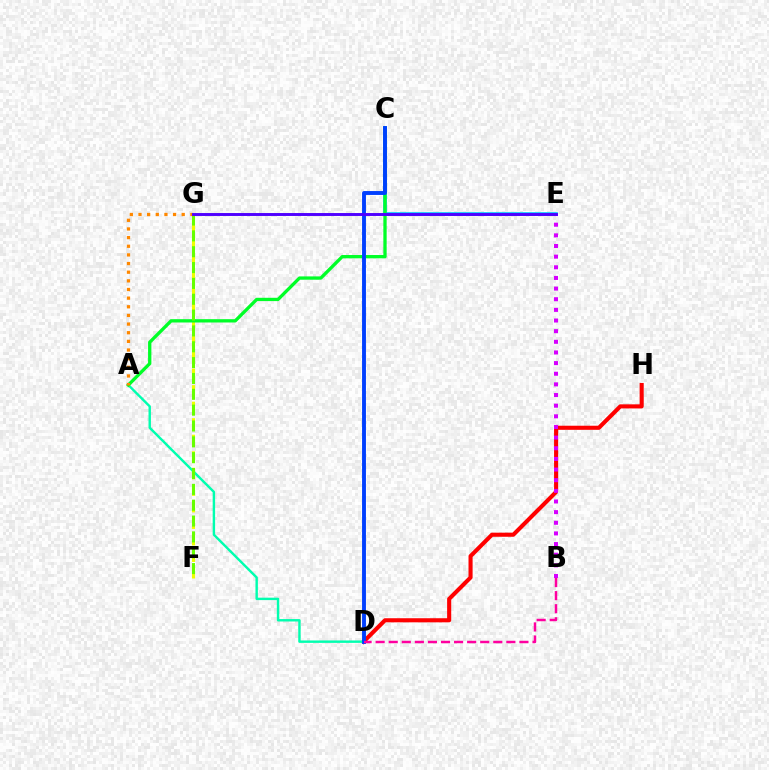{('D', 'H'): [{'color': '#ff0000', 'line_style': 'solid', 'thickness': 2.95}], ('A', 'D'): [{'color': '#00ffaf', 'line_style': 'solid', 'thickness': 1.74}], ('F', 'G'): [{'color': '#eeff00', 'line_style': 'dashed', 'thickness': 2.25}, {'color': '#66ff00', 'line_style': 'dashed', 'thickness': 2.15}], ('C', 'E'): [{'color': '#00c7ff', 'line_style': 'solid', 'thickness': 2.63}], ('A', 'C'): [{'color': '#00ff27', 'line_style': 'solid', 'thickness': 2.38}], ('B', 'E'): [{'color': '#d600ff', 'line_style': 'dotted', 'thickness': 2.89}], ('C', 'D'): [{'color': '#003fff', 'line_style': 'solid', 'thickness': 2.8}], ('A', 'G'): [{'color': '#ff8800', 'line_style': 'dotted', 'thickness': 2.35}], ('B', 'D'): [{'color': '#ff00a0', 'line_style': 'dashed', 'thickness': 1.78}], ('E', 'G'): [{'color': '#4f00ff', 'line_style': 'solid', 'thickness': 2.11}]}